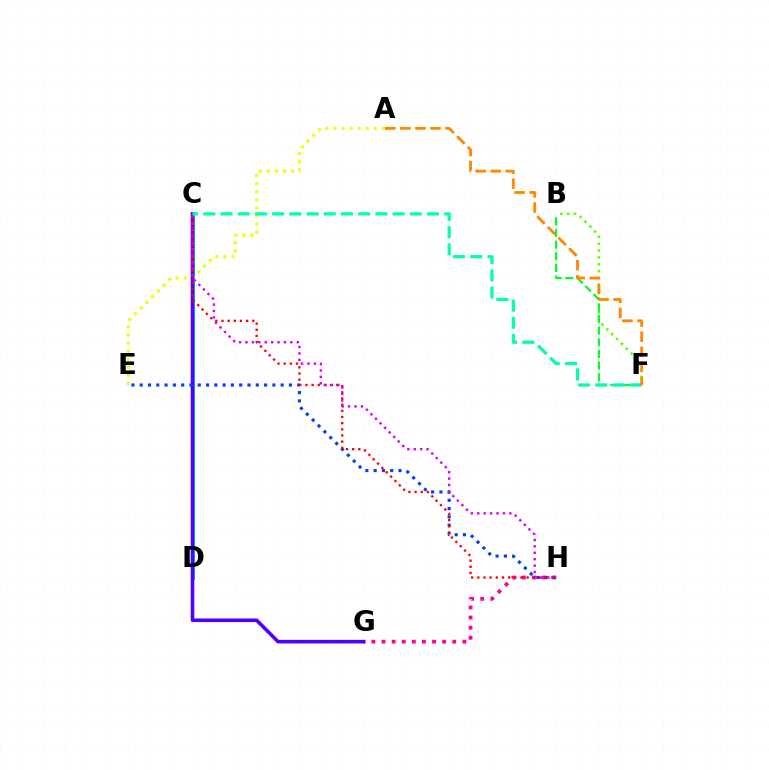{('C', 'D'): [{'color': '#00c7ff', 'line_style': 'solid', 'thickness': 2.9}], ('B', 'F'): [{'color': '#66ff00', 'line_style': 'dotted', 'thickness': 1.86}, {'color': '#00ff27', 'line_style': 'dashed', 'thickness': 1.58}], ('A', 'E'): [{'color': '#eeff00', 'line_style': 'dotted', 'thickness': 2.19}], ('G', 'H'): [{'color': '#ff00a0', 'line_style': 'dotted', 'thickness': 2.75}], ('C', 'G'): [{'color': '#4f00ff', 'line_style': 'solid', 'thickness': 2.58}], ('E', 'H'): [{'color': '#003fff', 'line_style': 'dotted', 'thickness': 2.25}], ('C', 'H'): [{'color': '#ff0000', 'line_style': 'dotted', 'thickness': 1.67}, {'color': '#d600ff', 'line_style': 'dotted', 'thickness': 1.74}], ('C', 'F'): [{'color': '#00ffaf', 'line_style': 'dashed', 'thickness': 2.34}], ('A', 'F'): [{'color': '#ff8800', 'line_style': 'dashed', 'thickness': 2.05}]}